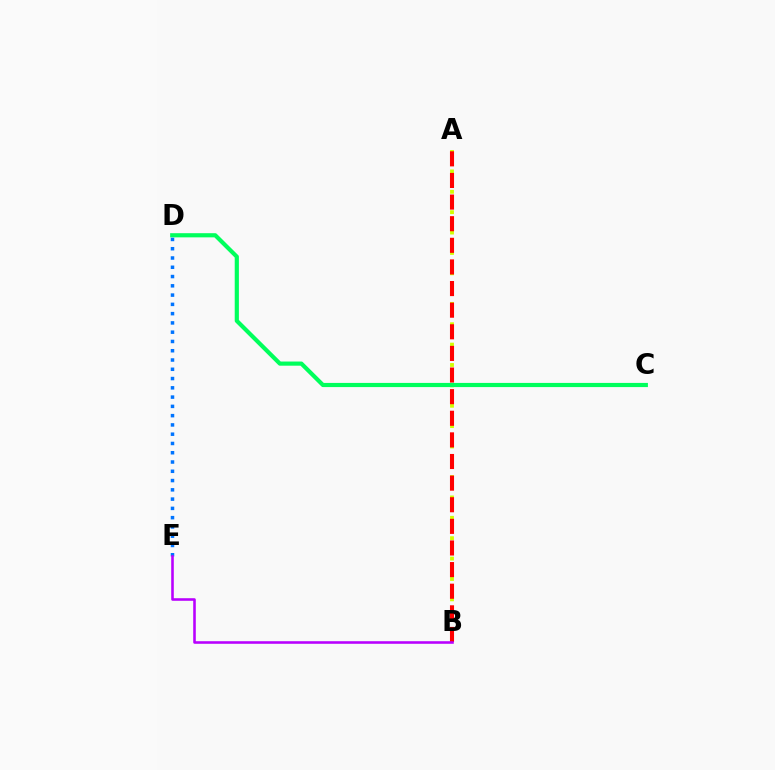{('A', 'B'): [{'color': '#d1ff00', 'line_style': 'dotted', 'thickness': 2.77}, {'color': '#ff0000', 'line_style': 'dashed', 'thickness': 2.94}], ('C', 'D'): [{'color': '#00ff5c', 'line_style': 'solid', 'thickness': 3.0}], ('D', 'E'): [{'color': '#0074ff', 'line_style': 'dotted', 'thickness': 2.52}], ('B', 'E'): [{'color': '#b900ff', 'line_style': 'solid', 'thickness': 1.86}]}